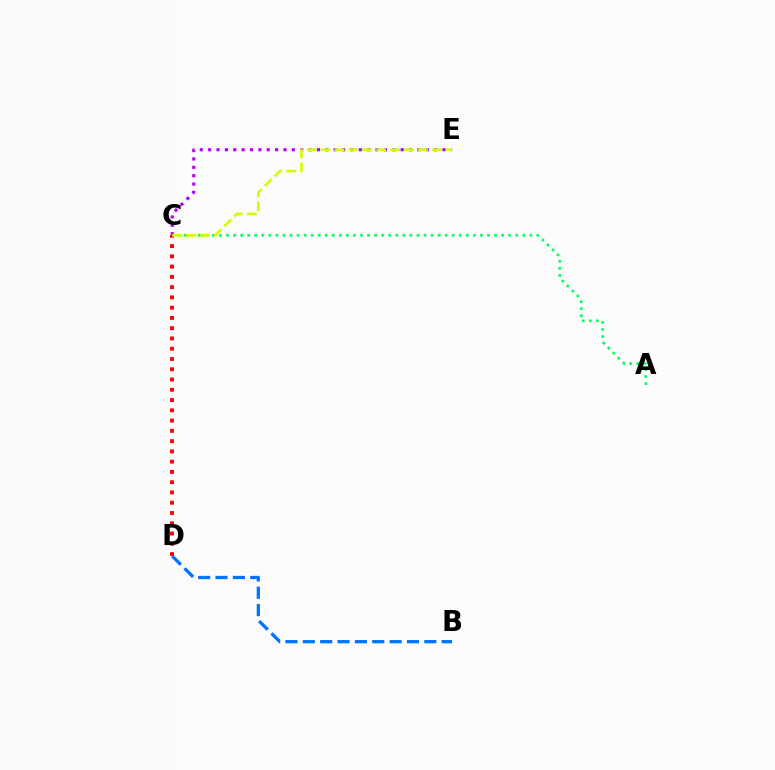{('C', 'D'): [{'color': '#ff0000', 'line_style': 'dotted', 'thickness': 2.79}], ('C', 'E'): [{'color': '#b900ff', 'line_style': 'dotted', 'thickness': 2.27}, {'color': '#d1ff00', 'line_style': 'dashed', 'thickness': 1.89}], ('B', 'D'): [{'color': '#0074ff', 'line_style': 'dashed', 'thickness': 2.36}], ('A', 'C'): [{'color': '#00ff5c', 'line_style': 'dotted', 'thickness': 1.92}]}